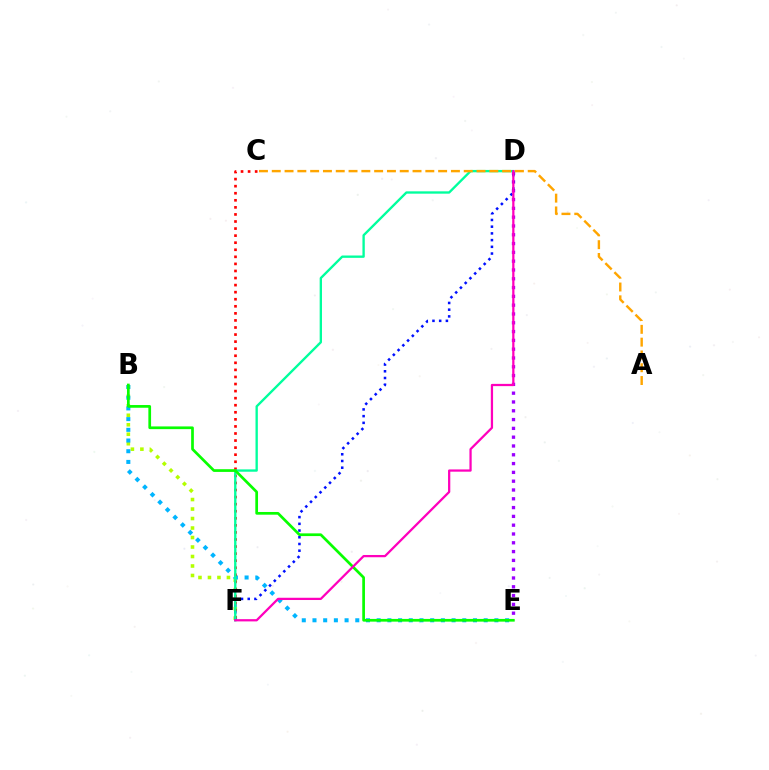{('B', 'F'): [{'color': '#b3ff00', 'line_style': 'dotted', 'thickness': 2.58}], ('D', 'E'): [{'color': '#9b00ff', 'line_style': 'dotted', 'thickness': 2.39}], ('B', 'E'): [{'color': '#00b5ff', 'line_style': 'dotted', 'thickness': 2.91}, {'color': '#08ff00', 'line_style': 'solid', 'thickness': 1.95}], ('C', 'F'): [{'color': '#ff0000', 'line_style': 'dotted', 'thickness': 1.92}], ('D', 'F'): [{'color': '#0010ff', 'line_style': 'dotted', 'thickness': 1.82}, {'color': '#00ff9d', 'line_style': 'solid', 'thickness': 1.69}, {'color': '#ff00bd', 'line_style': 'solid', 'thickness': 1.62}], ('A', 'C'): [{'color': '#ffa500', 'line_style': 'dashed', 'thickness': 1.74}]}